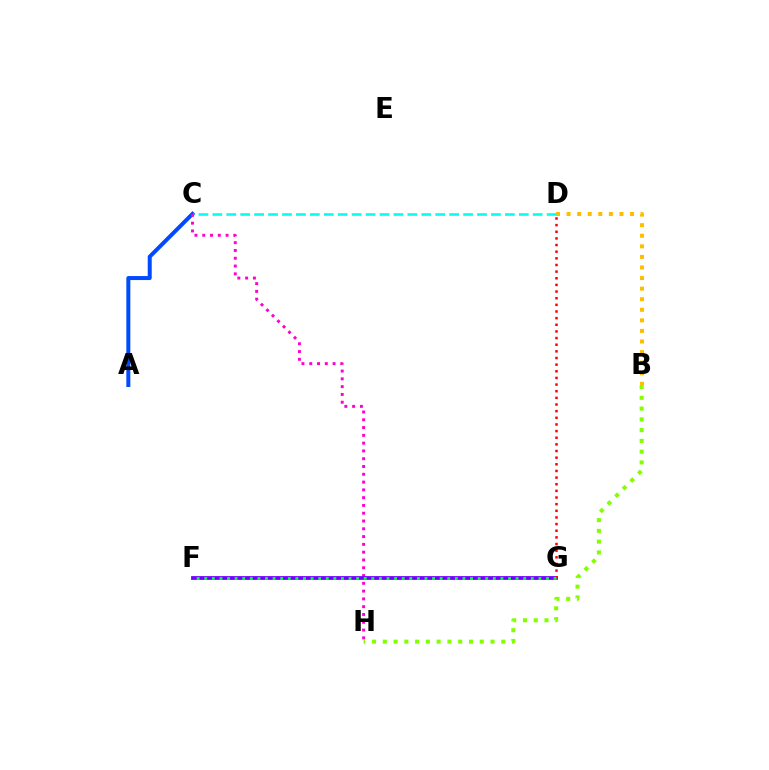{('B', 'H'): [{'color': '#84ff00', 'line_style': 'dotted', 'thickness': 2.93}], ('B', 'D'): [{'color': '#ffbd00', 'line_style': 'dotted', 'thickness': 2.87}], ('A', 'C'): [{'color': '#004bff', 'line_style': 'solid', 'thickness': 2.88}], ('C', 'D'): [{'color': '#00fff6', 'line_style': 'dashed', 'thickness': 1.89}], ('C', 'H'): [{'color': '#ff00cf', 'line_style': 'dotted', 'thickness': 2.12}], ('F', 'G'): [{'color': '#7200ff', 'line_style': 'solid', 'thickness': 2.73}, {'color': '#00ff39', 'line_style': 'dotted', 'thickness': 2.06}], ('D', 'G'): [{'color': '#ff0000', 'line_style': 'dotted', 'thickness': 1.81}]}